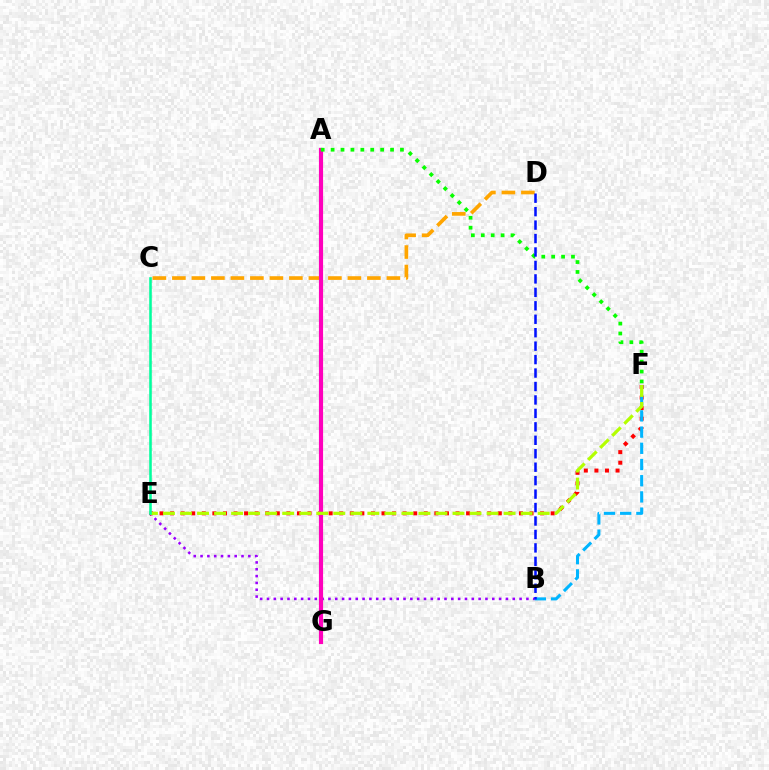{('C', 'D'): [{'color': '#ffa500', 'line_style': 'dashed', 'thickness': 2.65}], ('B', 'E'): [{'color': '#9b00ff', 'line_style': 'dotted', 'thickness': 1.85}], ('E', 'F'): [{'color': '#ff0000', 'line_style': 'dotted', 'thickness': 2.87}, {'color': '#b3ff00', 'line_style': 'dashed', 'thickness': 2.31}], ('A', 'G'): [{'color': '#ff00bd', 'line_style': 'solid', 'thickness': 2.99}], ('B', 'F'): [{'color': '#00b5ff', 'line_style': 'dashed', 'thickness': 2.2}], ('A', 'F'): [{'color': '#08ff00', 'line_style': 'dotted', 'thickness': 2.69}], ('B', 'D'): [{'color': '#0010ff', 'line_style': 'dashed', 'thickness': 1.83}], ('C', 'E'): [{'color': '#00ff9d', 'line_style': 'solid', 'thickness': 1.85}]}